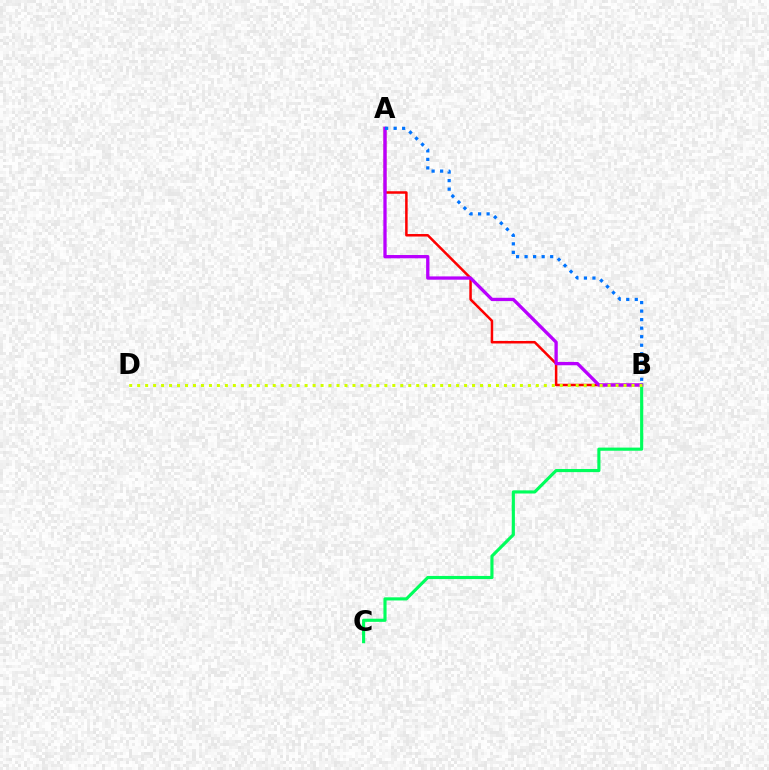{('A', 'B'): [{'color': '#ff0000', 'line_style': 'solid', 'thickness': 1.81}, {'color': '#b900ff', 'line_style': 'solid', 'thickness': 2.38}, {'color': '#0074ff', 'line_style': 'dotted', 'thickness': 2.32}], ('B', 'C'): [{'color': '#00ff5c', 'line_style': 'solid', 'thickness': 2.26}], ('B', 'D'): [{'color': '#d1ff00', 'line_style': 'dotted', 'thickness': 2.17}]}